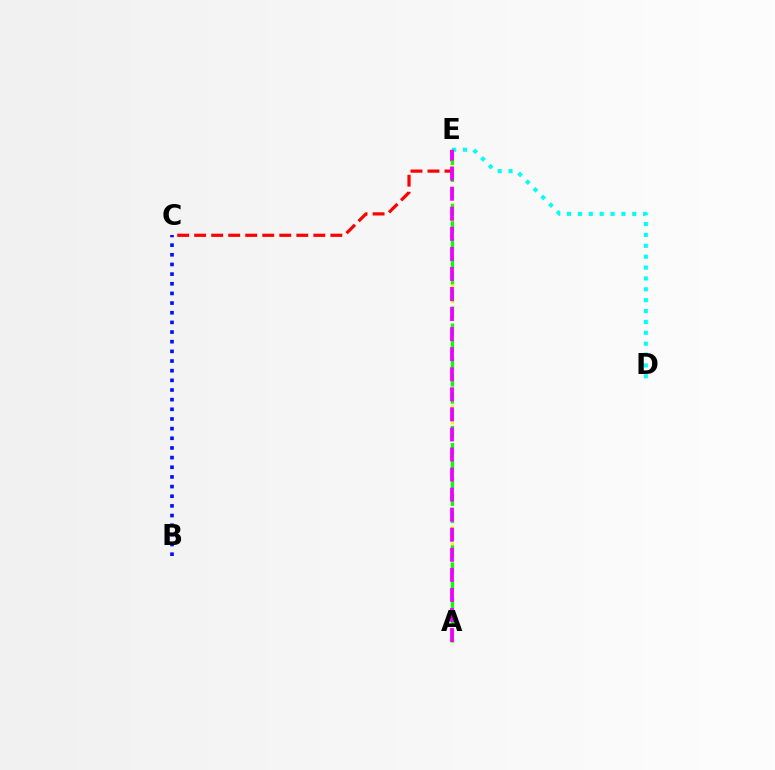{('D', 'E'): [{'color': '#00fff6', 'line_style': 'dotted', 'thickness': 2.95}], ('B', 'C'): [{'color': '#0010ff', 'line_style': 'dotted', 'thickness': 2.62}], ('C', 'E'): [{'color': '#ff0000', 'line_style': 'dashed', 'thickness': 2.31}], ('A', 'E'): [{'color': '#fcf500', 'line_style': 'dotted', 'thickness': 2.2}, {'color': '#08ff00', 'line_style': 'dashed', 'thickness': 2.32}, {'color': '#ee00ff', 'line_style': 'dashed', 'thickness': 2.72}]}